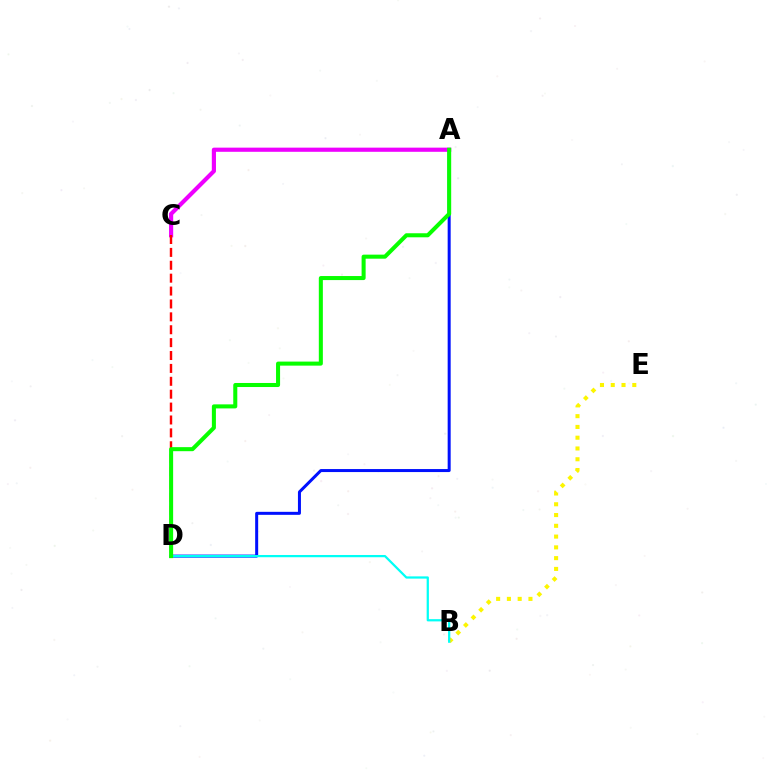{('A', 'D'): [{'color': '#0010ff', 'line_style': 'solid', 'thickness': 2.17}, {'color': '#08ff00', 'line_style': 'solid', 'thickness': 2.91}], ('B', 'E'): [{'color': '#fcf500', 'line_style': 'dotted', 'thickness': 2.93}], ('A', 'C'): [{'color': '#ee00ff', 'line_style': 'solid', 'thickness': 2.99}], ('C', 'D'): [{'color': '#ff0000', 'line_style': 'dashed', 'thickness': 1.75}], ('B', 'D'): [{'color': '#00fff6', 'line_style': 'solid', 'thickness': 1.61}]}